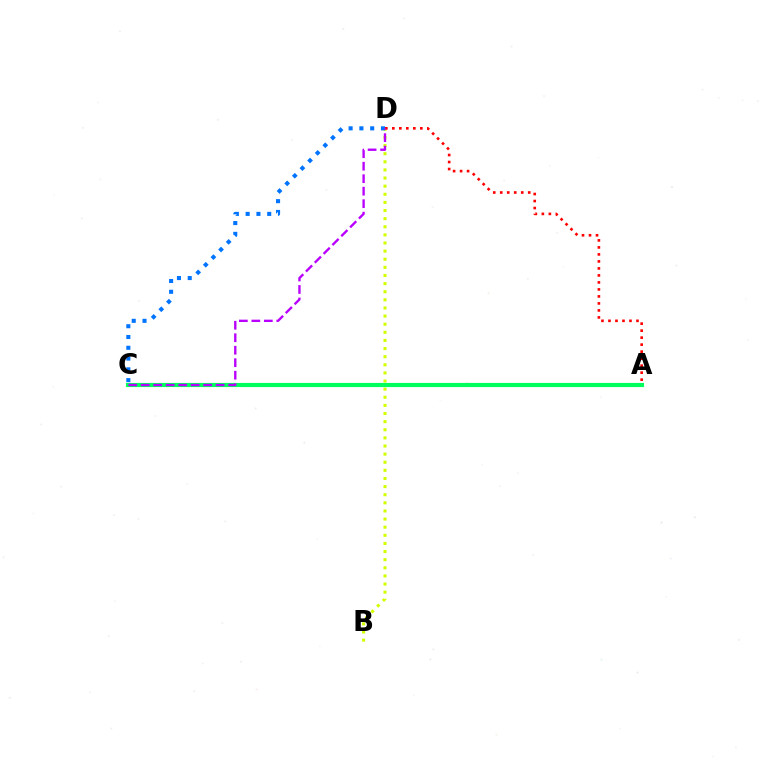{('B', 'D'): [{'color': '#d1ff00', 'line_style': 'dotted', 'thickness': 2.21}], ('C', 'D'): [{'color': '#0074ff', 'line_style': 'dotted', 'thickness': 2.93}, {'color': '#b900ff', 'line_style': 'dashed', 'thickness': 1.7}], ('A', 'C'): [{'color': '#00ff5c', 'line_style': 'solid', 'thickness': 2.98}], ('A', 'D'): [{'color': '#ff0000', 'line_style': 'dotted', 'thickness': 1.9}]}